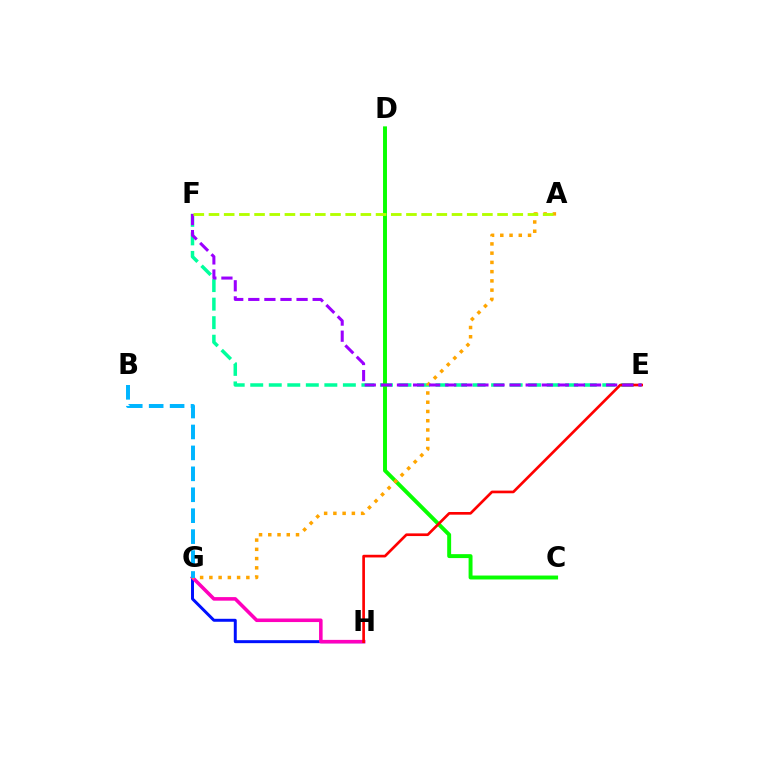{('G', 'H'): [{'color': '#0010ff', 'line_style': 'solid', 'thickness': 2.14}, {'color': '#ff00bd', 'line_style': 'solid', 'thickness': 2.57}], ('E', 'F'): [{'color': '#00ff9d', 'line_style': 'dashed', 'thickness': 2.52}, {'color': '#9b00ff', 'line_style': 'dashed', 'thickness': 2.19}], ('C', 'D'): [{'color': '#08ff00', 'line_style': 'solid', 'thickness': 2.83}], ('A', 'G'): [{'color': '#ffa500', 'line_style': 'dotted', 'thickness': 2.51}], ('B', 'G'): [{'color': '#00b5ff', 'line_style': 'dashed', 'thickness': 2.84}], ('E', 'H'): [{'color': '#ff0000', 'line_style': 'solid', 'thickness': 1.93}], ('A', 'F'): [{'color': '#b3ff00', 'line_style': 'dashed', 'thickness': 2.06}]}